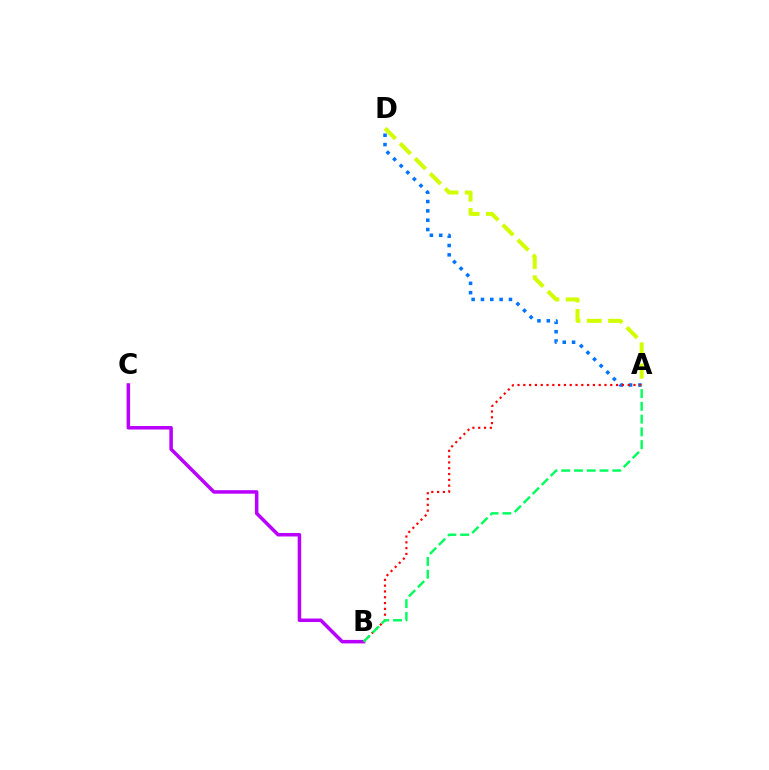{('A', 'D'): [{'color': '#0074ff', 'line_style': 'dotted', 'thickness': 2.54}, {'color': '#d1ff00', 'line_style': 'dashed', 'thickness': 2.89}], ('B', 'C'): [{'color': '#b900ff', 'line_style': 'solid', 'thickness': 2.53}], ('A', 'B'): [{'color': '#ff0000', 'line_style': 'dotted', 'thickness': 1.58}, {'color': '#00ff5c', 'line_style': 'dashed', 'thickness': 1.73}]}